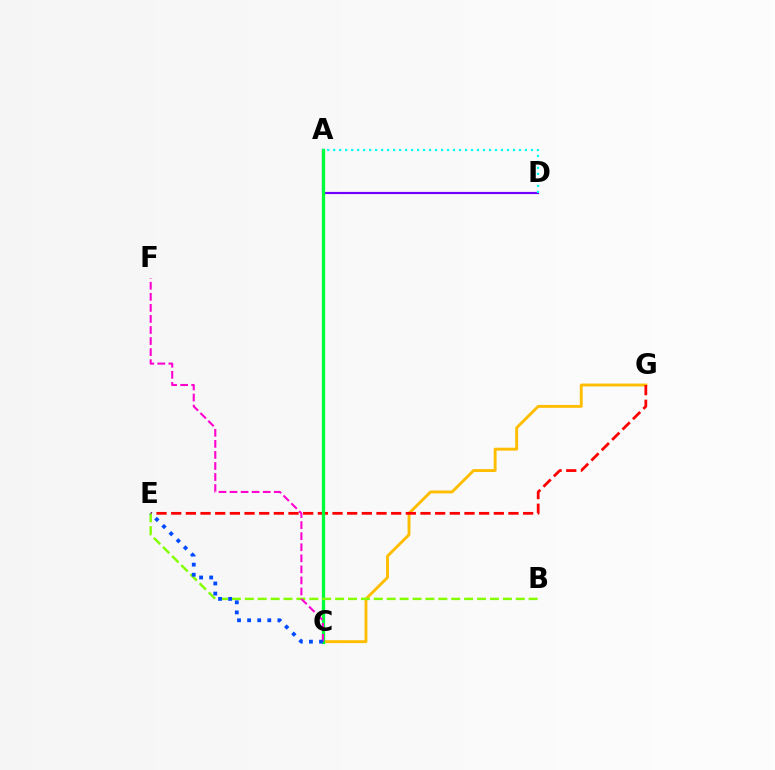{('C', 'G'): [{'color': '#ffbd00', 'line_style': 'solid', 'thickness': 2.08}], ('A', 'D'): [{'color': '#7200ff', 'line_style': 'solid', 'thickness': 1.57}, {'color': '#00fff6', 'line_style': 'dotted', 'thickness': 1.63}], ('E', 'G'): [{'color': '#ff0000', 'line_style': 'dashed', 'thickness': 1.99}], ('A', 'C'): [{'color': '#00ff39', 'line_style': 'solid', 'thickness': 2.36}], ('B', 'E'): [{'color': '#84ff00', 'line_style': 'dashed', 'thickness': 1.75}], ('C', 'F'): [{'color': '#ff00cf', 'line_style': 'dashed', 'thickness': 1.5}], ('C', 'E'): [{'color': '#004bff', 'line_style': 'dotted', 'thickness': 2.74}]}